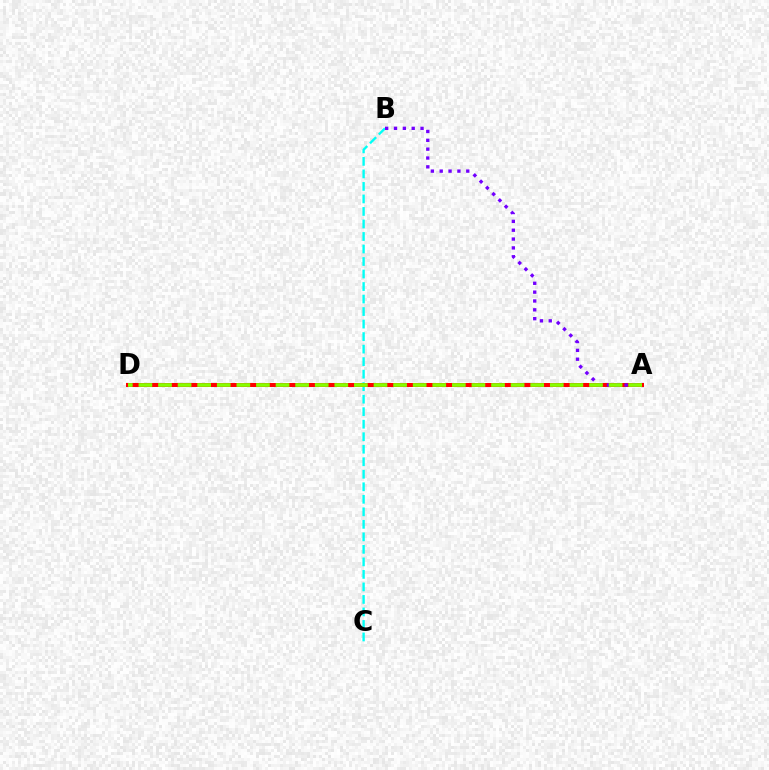{('B', 'C'): [{'color': '#00fff6', 'line_style': 'dashed', 'thickness': 1.7}], ('A', 'D'): [{'color': '#ff0000', 'line_style': 'solid', 'thickness': 2.87}, {'color': '#84ff00', 'line_style': 'dashed', 'thickness': 2.66}], ('A', 'B'): [{'color': '#7200ff', 'line_style': 'dotted', 'thickness': 2.4}]}